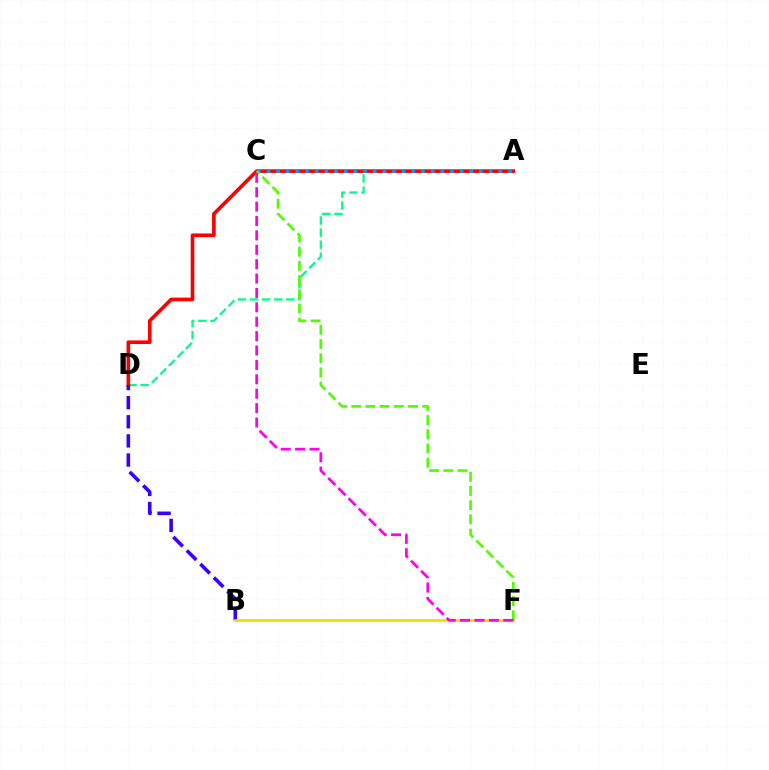{('A', 'D'): [{'color': '#00ff86', 'line_style': 'dashed', 'thickness': 1.64}, {'color': '#ff0000', 'line_style': 'solid', 'thickness': 2.62}], ('A', 'C'): [{'color': '#009eff', 'line_style': 'dotted', 'thickness': 2.62}], ('B', 'D'): [{'color': '#3700ff', 'line_style': 'dashed', 'thickness': 2.6}], ('B', 'F'): [{'color': '#ffd500', 'line_style': 'solid', 'thickness': 1.93}], ('C', 'F'): [{'color': '#4fff00', 'line_style': 'dashed', 'thickness': 1.93}, {'color': '#ff00ed', 'line_style': 'dashed', 'thickness': 1.96}]}